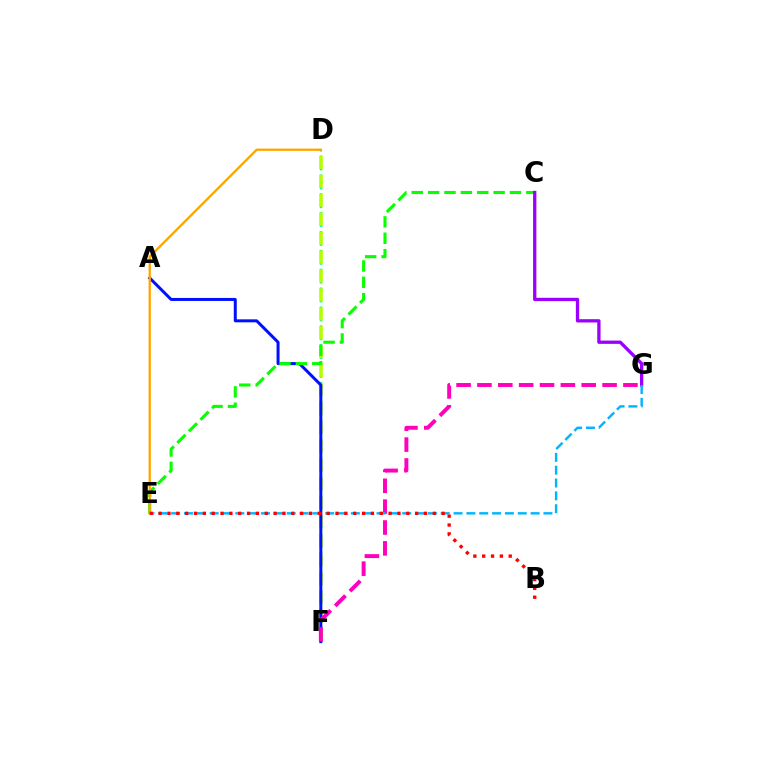{('D', 'F'): [{'color': '#00ff9d', 'line_style': 'dotted', 'thickness': 1.71}, {'color': '#b3ff00', 'line_style': 'dashed', 'thickness': 2.57}], ('A', 'F'): [{'color': '#0010ff', 'line_style': 'solid', 'thickness': 2.16}], ('C', 'E'): [{'color': '#08ff00', 'line_style': 'dashed', 'thickness': 2.22}], ('C', 'G'): [{'color': '#9b00ff', 'line_style': 'solid', 'thickness': 2.37}], ('F', 'G'): [{'color': '#ff00bd', 'line_style': 'dashed', 'thickness': 2.83}], ('D', 'E'): [{'color': '#ffa500', 'line_style': 'solid', 'thickness': 1.67}], ('E', 'G'): [{'color': '#00b5ff', 'line_style': 'dashed', 'thickness': 1.74}], ('B', 'E'): [{'color': '#ff0000', 'line_style': 'dotted', 'thickness': 2.4}]}